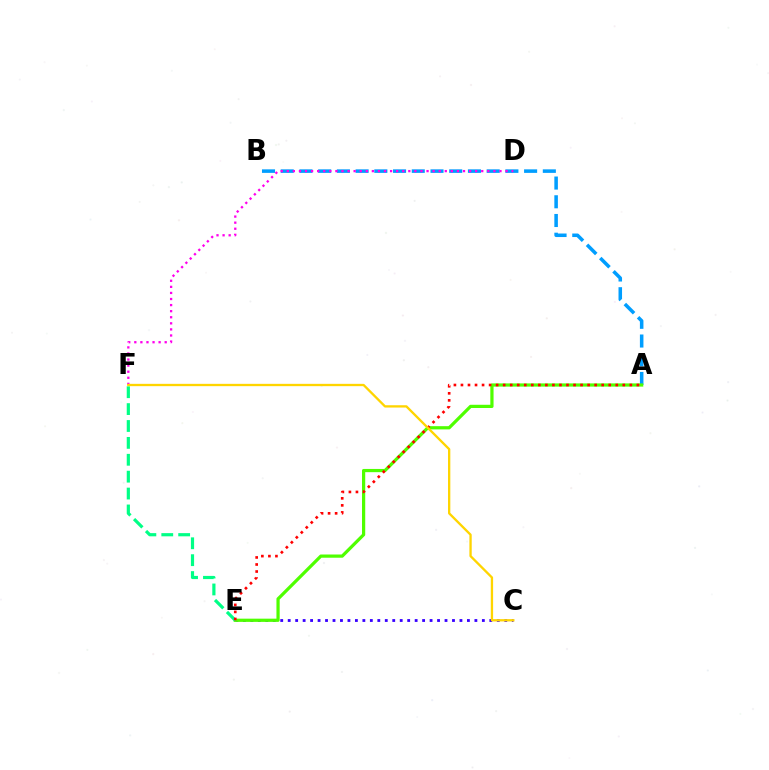{('A', 'B'): [{'color': '#009eff', 'line_style': 'dashed', 'thickness': 2.54}], ('C', 'E'): [{'color': '#3700ff', 'line_style': 'dotted', 'thickness': 2.03}], ('A', 'E'): [{'color': '#4fff00', 'line_style': 'solid', 'thickness': 2.32}, {'color': '#ff0000', 'line_style': 'dotted', 'thickness': 1.91}], ('D', 'F'): [{'color': '#ff00ed', 'line_style': 'dotted', 'thickness': 1.65}], ('E', 'F'): [{'color': '#00ff86', 'line_style': 'dashed', 'thickness': 2.29}], ('C', 'F'): [{'color': '#ffd500', 'line_style': 'solid', 'thickness': 1.67}]}